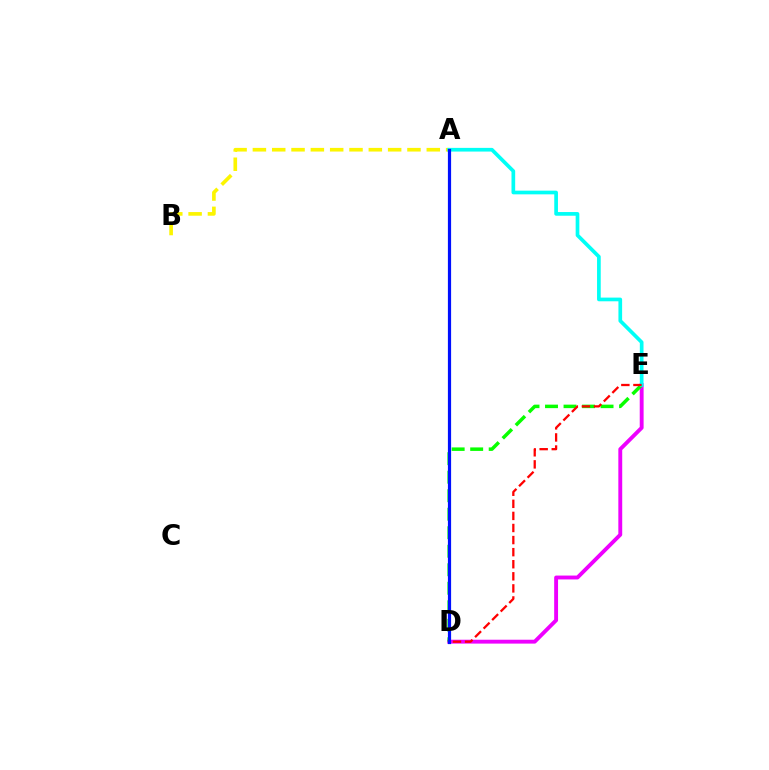{('D', 'E'): [{'color': '#ee00ff', 'line_style': 'solid', 'thickness': 2.79}, {'color': '#08ff00', 'line_style': 'dashed', 'thickness': 2.51}, {'color': '#ff0000', 'line_style': 'dashed', 'thickness': 1.64}], ('A', 'B'): [{'color': '#fcf500', 'line_style': 'dashed', 'thickness': 2.62}], ('A', 'E'): [{'color': '#00fff6', 'line_style': 'solid', 'thickness': 2.66}], ('A', 'D'): [{'color': '#0010ff', 'line_style': 'solid', 'thickness': 2.31}]}